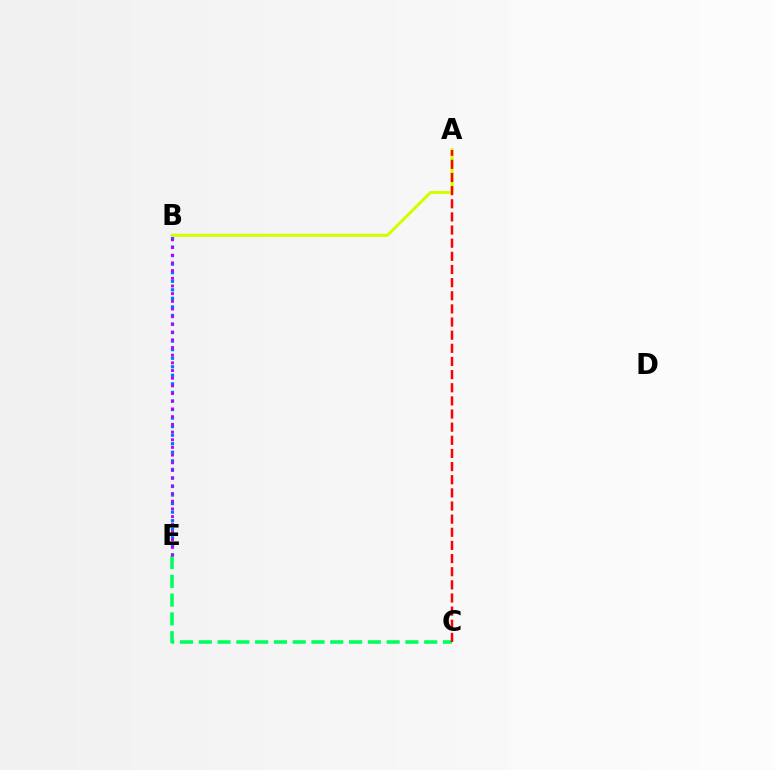{('B', 'E'): [{'color': '#0074ff', 'line_style': 'dotted', 'thickness': 2.32}, {'color': '#b900ff', 'line_style': 'dotted', 'thickness': 2.09}], ('C', 'E'): [{'color': '#00ff5c', 'line_style': 'dashed', 'thickness': 2.55}], ('A', 'B'): [{'color': '#d1ff00', 'line_style': 'solid', 'thickness': 2.2}], ('A', 'C'): [{'color': '#ff0000', 'line_style': 'dashed', 'thickness': 1.79}]}